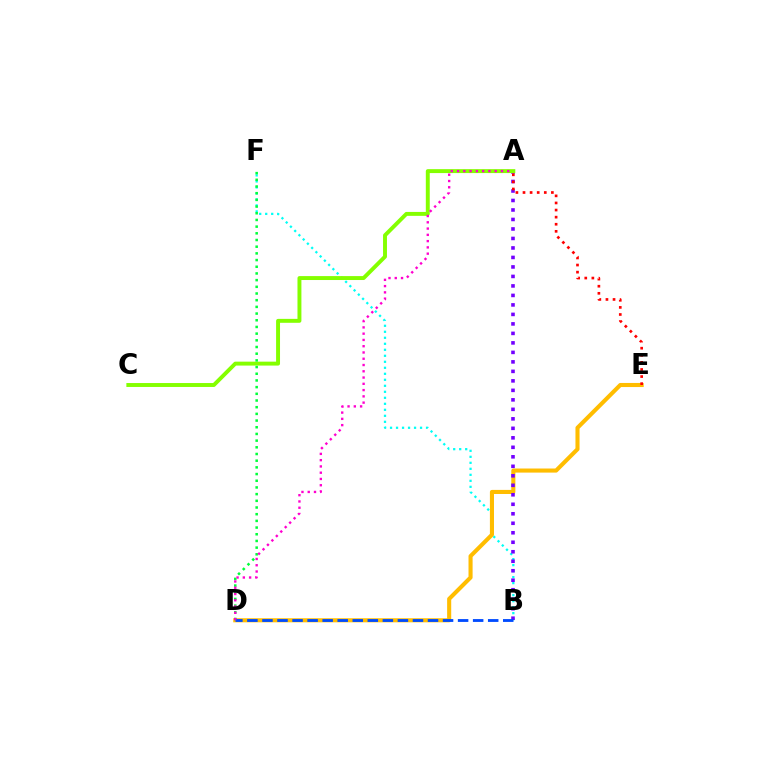{('B', 'F'): [{'color': '#00fff6', 'line_style': 'dotted', 'thickness': 1.63}], ('D', 'E'): [{'color': '#ffbd00', 'line_style': 'solid', 'thickness': 2.94}], ('A', 'B'): [{'color': '#7200ff', 'line_style': 'dotted', 'thickness': 2.58}], ('A', 'C'): [{'color': '#84ff00', 'line_style': 'solid', 'thickness': 2.83}], ('A', 'E'): [{'color': '#ff0000', 'line_style': 'dotted', 'thickness': 1.93}], ('D', 'F'): [{'color': '#00ff39', 'line_style': 'dotted', 'thickness': 1.82}], ('B', 'D'): [{'color': '#004bff', 'line_style': 'dashed', 'thickness': 2.04}], ('A', 'D'): [{'color': '#ff00cf', 'line_style': 'dotted', 'thickness': 1.7}]}